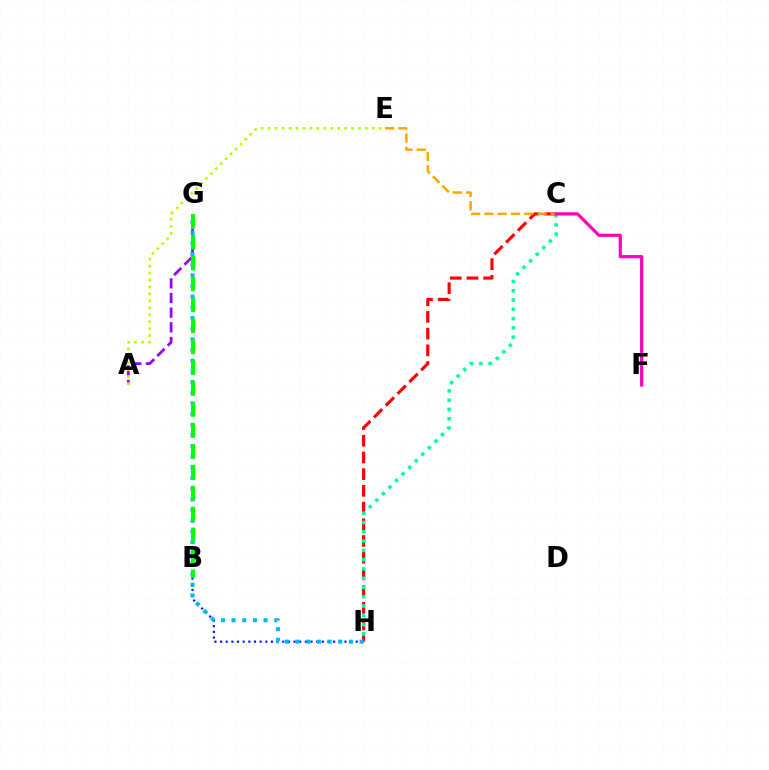{('A', 'G'): [{'color': '#9b00ff', 'line_style': 'dashed', 'thickness': 1.99}], ('A', 'E'): [{'color': '#b3ff00', 'line_style': 'dotted', 'thickness': 1.89}], ('B', 'H'): [{'color': '#0010ff', 'line_style': 'dotted', 'thickness': 1.54}], ('C', 'H'): [{'color': '#ff0000', 'line_style': 'dashed', 'thickness': 2.27}, {'color': '#00ff9d', 'line_style': 'dotted', 'thickness': 2.52}], ('C', 'E'): [{'color': '#ffa500', 'line_style': 'dashed', 'thickness': 1.8}], ('C', 'F'): [{'color': '#ff00bd', 'line_style': 'solid', 'thickness': 2.3}], ('G', 'H'): [{'color': '#00b5ff', 'line_style': 'dotted', 'thickness': 2.9}], ('B', 'G'): [{'color': '#08ff00', 'line_style': 'dashed', 'thickness': 2.84}]}